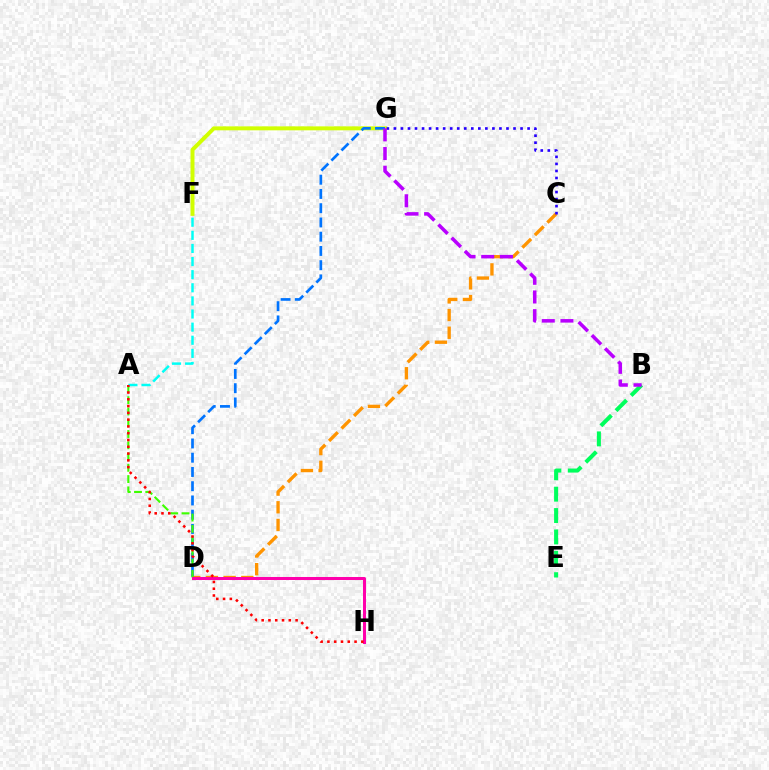{('C', 'D'): [{'color': '#ff9400', 'line_style': 'dashed', 'thickness': 2.4}], ('B', 'E'): [{'color': '#00ff5c', 'line_style': 'dashed', 'thickness': 2.9}], ('F', 'G'): [{'color': '#d1ff00', 'line_style': 'solid', 'thickness': 2.85}], ('D', 'G'): [{'color': '#0074ff', 'line_style': 'dashed', 'thickness': 1.94}], ('A', 'D'): [{'color': '#3dff00', 'line_style': 'dashed', 'thickness': 1.53}], ('A', 'F'): [{'color': '#00fff6', 'line_style': 'dashed', 'thickness': 1.78}], ('C', 'G'): [{'color': '#2500ff', 'line_style': 'dotted', 'thickness': 1.91}], ('D', 'H'): [{'color': '#ff00ac', 'line_style': 'solid', 'thickness': 2.17}], ('A', 'H'): [{'color': '#ff0000', 'line_style': 'dotted', 'thickness': 1.84}], ('B', 'G'): [{'color': '#b900ff', 'line_style': 'dashed', 'thickness': 2.54}]}